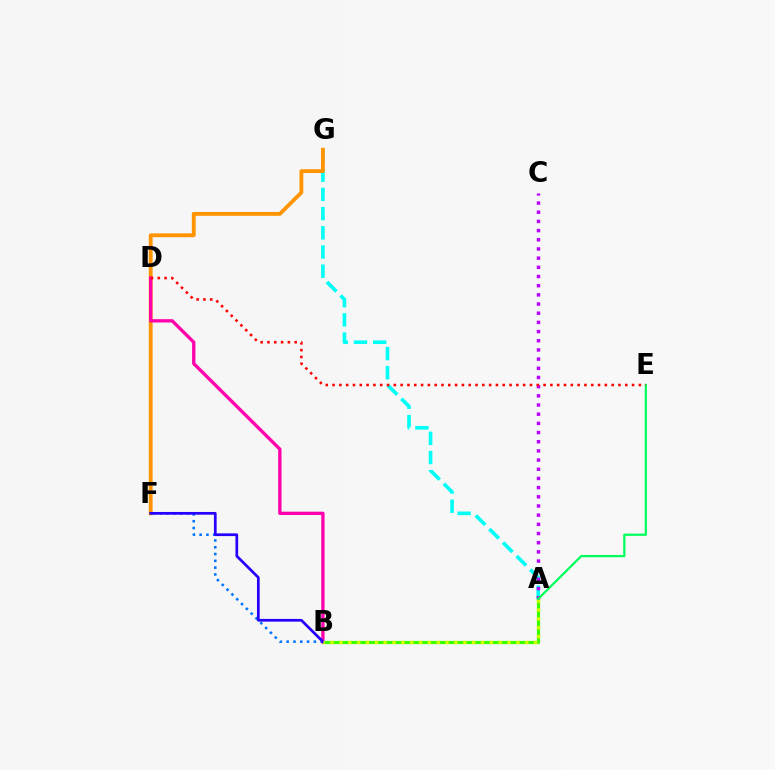{('A', 'G'): [{'color': '#00fff6', 'line_style': 'dashed', 'thickness': 2.61}], ('F', 'G'): [{'color': '#ff9400', 'line_style': 'solid', 'thickness': 2.76}], ('B', 'F'): [{'color': '#0074ff', 'line_style': 'dotted', 'thickness': 1.85}, {'color': '#2500ff', 'line_style': 'solid', 'thickness': 1.96}], ('A', 'B'): [{'color': '#3dff00', 'line_style': 'solid', 'thickness': 2.29}, {'color': '#d1ff00', 'line_style': 'dotted', 'thickness': 2.4}], ('B', 'D'): [{'color': '#ff00ac', 'line_style': 'solid', 'thickness': 2.39}], ('A', 'C'): [{'color': '#b900ff', 'line_style': 'dotted', 'thickness': 2.49}], ('A', 'E'): [{'color': '#00ff5c', 'line_style': 'solid', 'thickness': 1.61}], ('D', 'E'): [{'color': '#ff0000', 'line_style': 'dotted', 'thickness': 1.85}]}